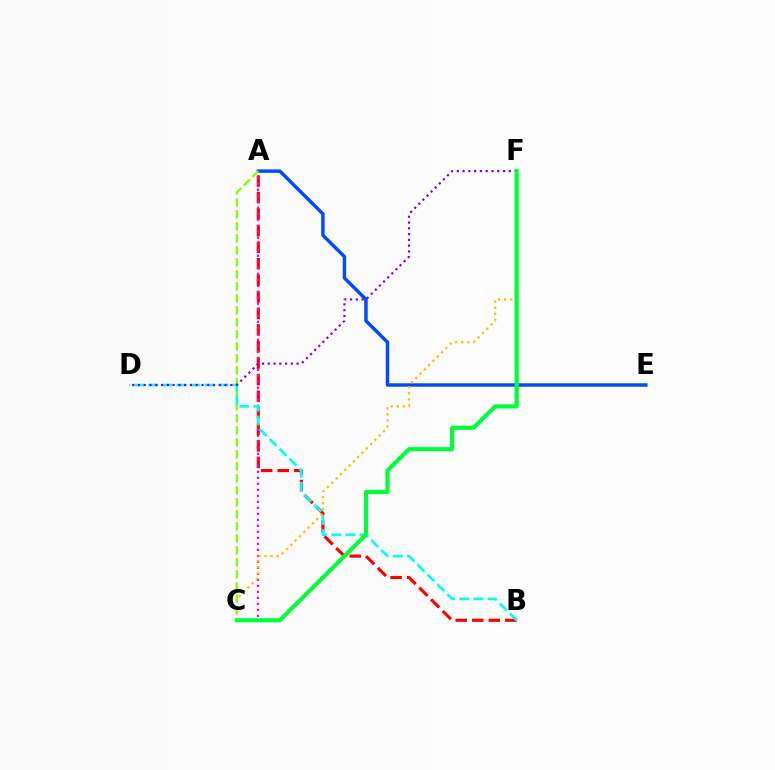{('A', 'B'): [{'color': '#ff0000', 'line_style': 'dashed', 'thickness': 2.25}], ('A', 'E'): [{'color': '#004bff', 'line_style': 'solid', 'thickness': 2.48}], ('A', 'C'): [{'color': '#ff00cf', 'line_style': 'dotted', 'thickness': 1.63}, {'color': '#84ff00', 'line_style': 'dashed', 'thickness': 1.63}], ('C', 'F'): [{'color': '#ffbd00', 'line_style': 'dotted', 'thickness': 1.65}, {'color': '#00ff39', 'line_style': 'solid', 'thickness': 2.97}], ('B', 'D'): [{'color': '#00fff6', 'line_style': 'dashed', 'thickness': 1.91}], ('D', 'F'): [{'color': '#7200ff', 'line_style': 'dotted', 'thickness': 1.57}]}